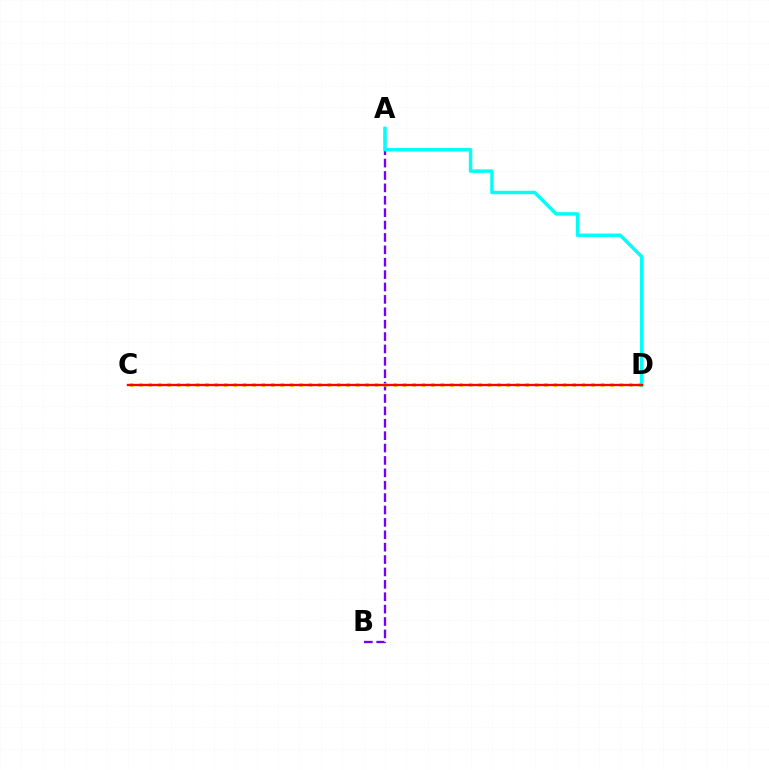{('A', 'B'): [{'color': '#7200ff', 'line_style': 'dashed', 'thickness': 1.68}], ('C', 'D'): [{'color': '#84ff00', 'line_style': 'dotted', 'thickness': 2.56}, {'color': '#ff0000', 'line_style': 'solid', 'thickness': 1.7}], ('A', 'D'): [{'color': '#00fff6', 'line_style': 'solid', 'thickness': 2.48}]}